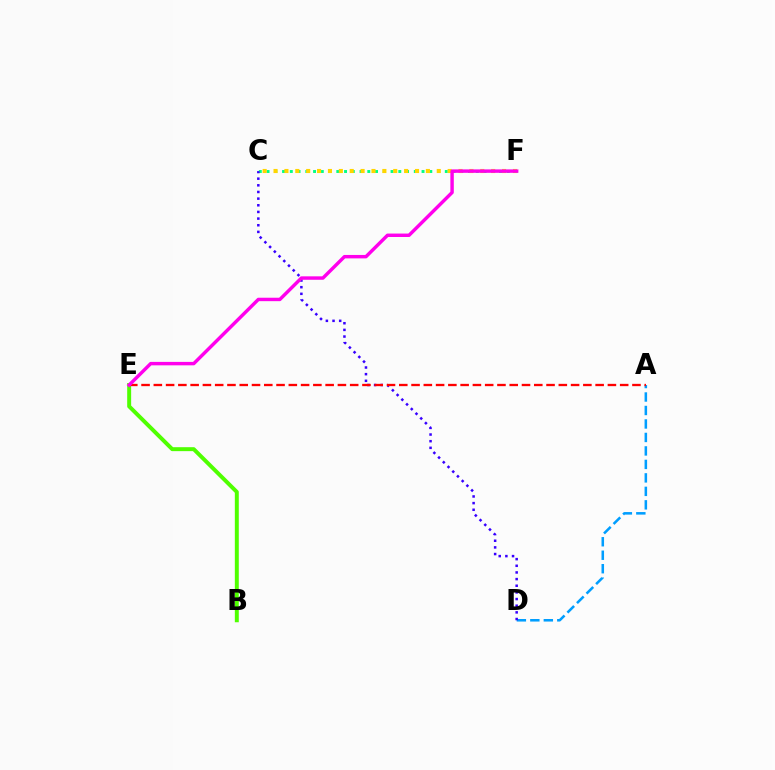{('A', 'D'): [{'color': '#009eff', 'line_style': 'dashed', 'thickness': 1.83}], ('C', 'F'): [{'color': '#00ff86', 'line_style': 'dotted', 'thickness': 2.11}, {'color': '#ffd500', 'line_style': 'dotted', 'thickness': 2.96}], ('C', 'D'): [{'color': '#3700ff', 'line_style': 'dotted', 'thickness': 1.81}], ('B', 'E'): [{'color': '#4fff00', 'line_style': 'solid', 'thickness': 2.84}], ('A', 'E'): [{'color': '#ff0000', 'line_style': 'dashed', 'thickness': 1.67}], ('E', 'F'): [{'color': '#ff00ed', 'line_style': 'solid', 'thickness': 2.47}]}